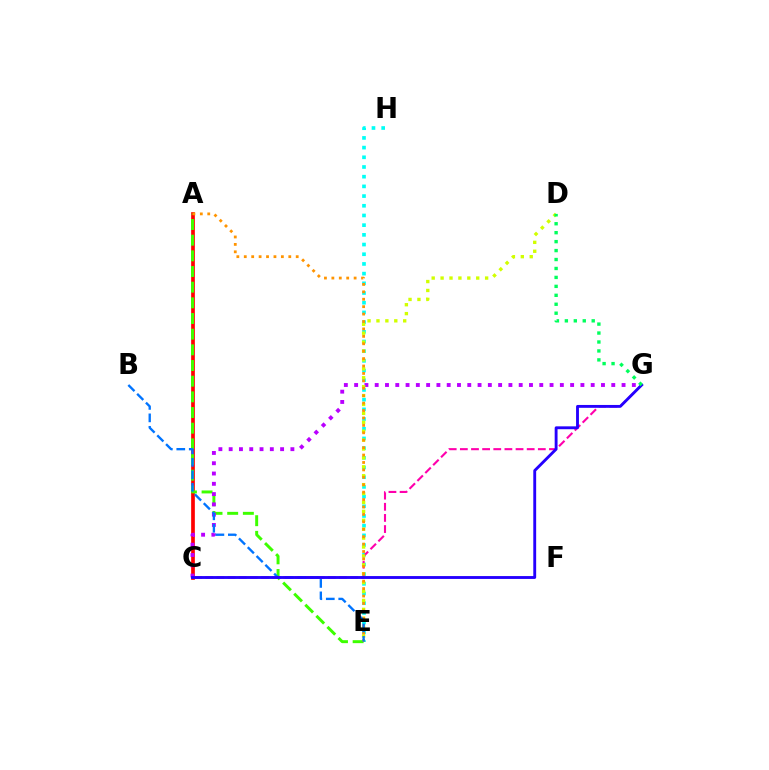{('E', 'H'): [{'color': '#00fff6', 'line_style': 'dotted', 'thickness': 2.63}], ('A', 'C'): [{'color': '#ff0000', 'line_style': 'solid', 'thickness': 2.66}], ('A', 'E'): [{'color': '#3dff00', 'line_style': 'dashed', 'thickness': 2.13}, {'color': '#ff9400', 'line_style': 'dotted', 'thickness': 2.02}], ('C', 'G'): [{'color': '#ff00ac', 'line_style': 'dashed', 'thickness': 1.51}, {'color': '#b900ff', 'line_style': 'dotted', 'thickness': 2.79}, {'color': '#2500ff', 'line_style': 'solid', 'thickness': 2.06}], ('D', 'E'): [{'color': '#d1ff00', 'line_style': 'dotted', 'thickness': 2.42}], ('B', 'E'): [{'color': '#0074ff', 'line_style': 'dashed', 'thickness': 1.69}], ('D', 'G'): [{'color': '#00ff5c', 'line_style': 'dotted', 'thickness': 2.43}]}